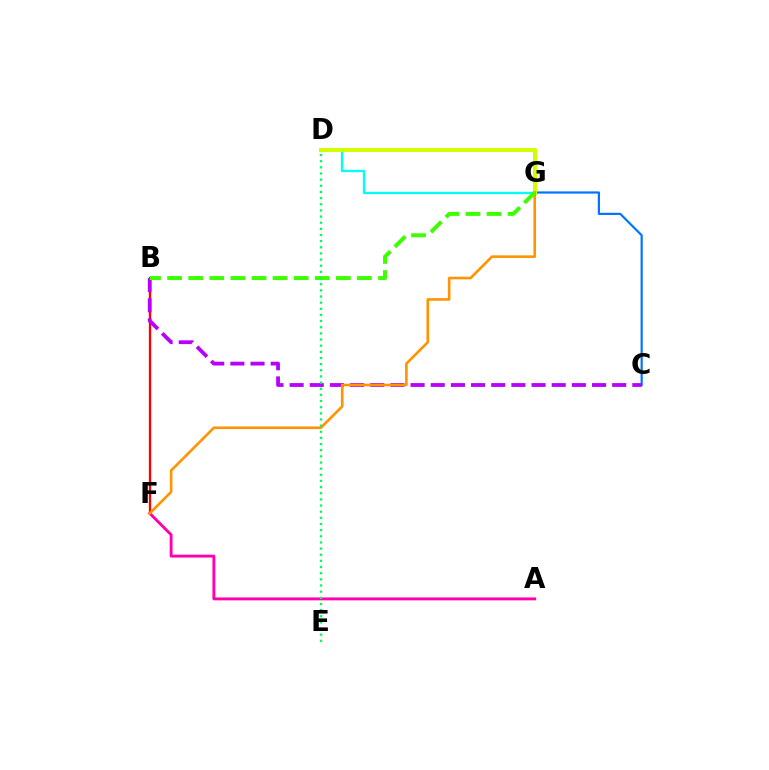{('C', 'G'): [{'color': '#0074ff', 'line_style': 'solid', 'thickness': 1.58}], ('D', 'G'): [{'color': '#2500ff', 'line_style': 'dashed', 'thickness': 1.93}, {'color': '#00fff6', 'line_style': 'solid', 'thickness': 1.66}, {'color': '#d1ff00', 'line_style': 'solid', 'thickness': 2.94}], ('A', 'F'): [{'color': '#ff00ac', 'line_style': 'solid', 'thickness': 2.09}], ('B', 'F'): [{'color': '#ff0000', 'line_style': 'solid', 'thickness': 1.66}], ('B', 'C'): [{'color': '#b900ff', 'line_style': 'dashed', 'thickness': 2.74}], ('F', 'G'): [{'color': '#ff9400', 'line_style': 'solid', 'thickness': 1.89}], ('B', 'G'): [{'color': '#3dff00', 'line_style': 'dashed', 'thickness': 2.87}], ('D', 'E'): [{'color': '#00ff5c', 'line_style': 'dotted', 'thickness': 1.67}]}